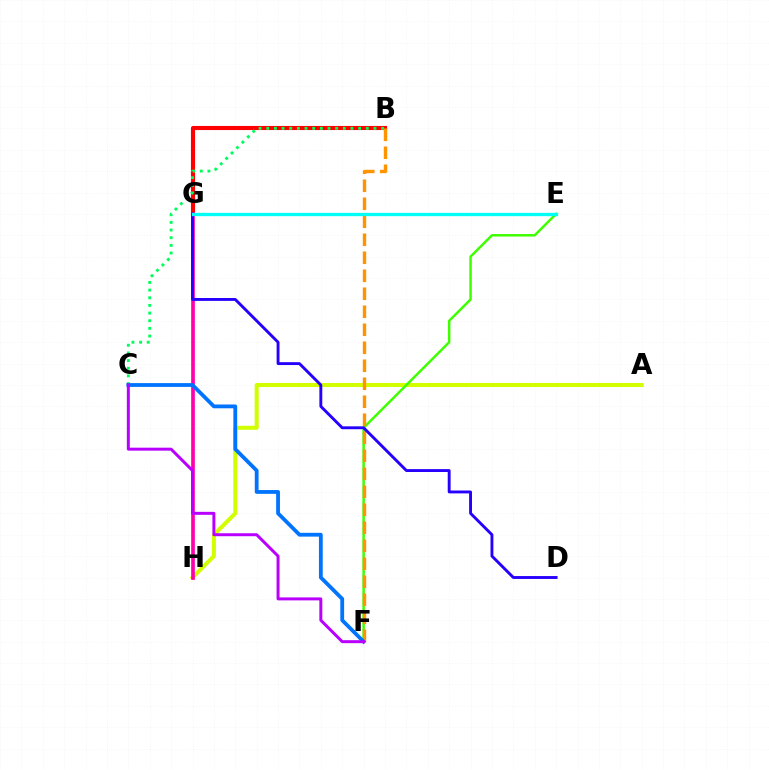{('B', 'G'): [{'color': '#ff0000', 'line_style': 'solid', 'thickness': 2.96}], ('A', 'H'): [{'color': '#d1ff00', 'line_style': 'solid', 'thickness': 2.9}], ('G', 'H'): [{'color': '#ff00ac', 'line_style': 'solid', 'thickness': 2.64}], ('E', 'F'): [{'color': '#3dff00', 'line_style': 'solid', 'thickness': 1.78}], ('B', 'C'): [{'color': '#00ff5c', 'line_style': 'dotted', 'thickness': 2.08}], ('B', 'F'): [{'color': '#ff9400', 'line_style': 'dashed', 'thickness': 2.45}], ('D', 'G'): [{'color': '#2500ff', 'line_style': 'solid', 'thickness': 2.08}], ('C', 'F'): [{'color': '#0074ff', 'line_style': 'solid', 'thickness': 2.73}, {'color': '#b900ff', 'line_style': 'solid', 'thickness': 2.15}], ('E', 'G'): [{'color': '#00fff6', 'line_style': 'solid', 'thickness': 2.39}]}